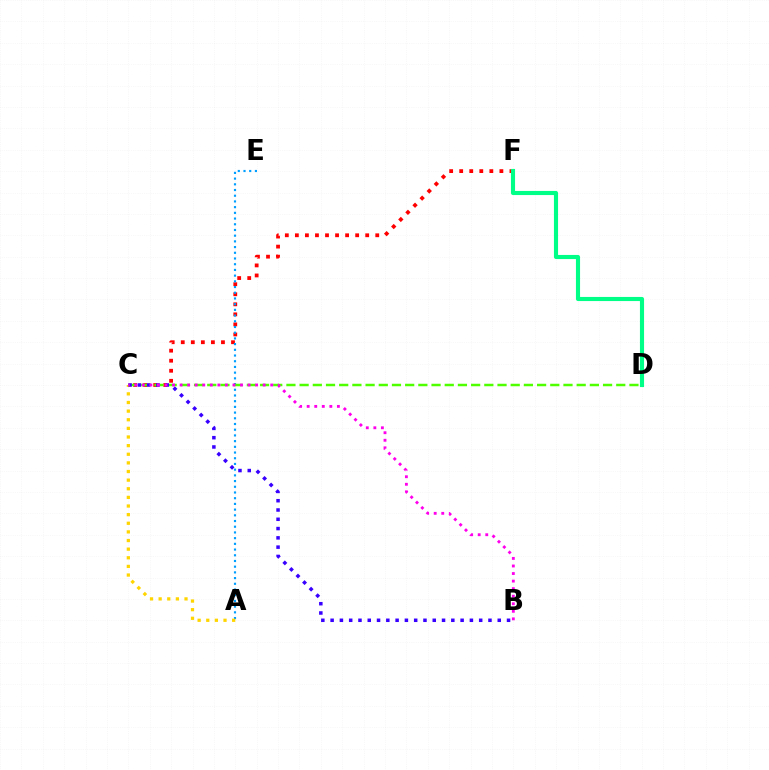{('C', 'F'): [{'color': '#ff0000', 'line_style': 'dotted', 'thickness': 2.73}], ('A', 'E'): [{'color': '#009eff', 'line_style': 'dotted', 'thickness': 1.55}], ('C', 'D'): [{'color': '#4fff00', 'line_style': 'dashed', 'thickness': 1.79}], ('A', 'C'): [{'color': '#ffd500', 'line_style': 'dotted', 'thickness': 2.34}], ('B', 'C'): [{'color': '#3700ff', 'line_style': 'dotted', 'thickness': 2.52}, {'color': '#ff00ed', 'line_style': 'dotted', 'thickness': 2.05}], ('D', 'F'): [{'color': '#00ff86', 'line_style': 'solid', 'thickness': 2.96}]}